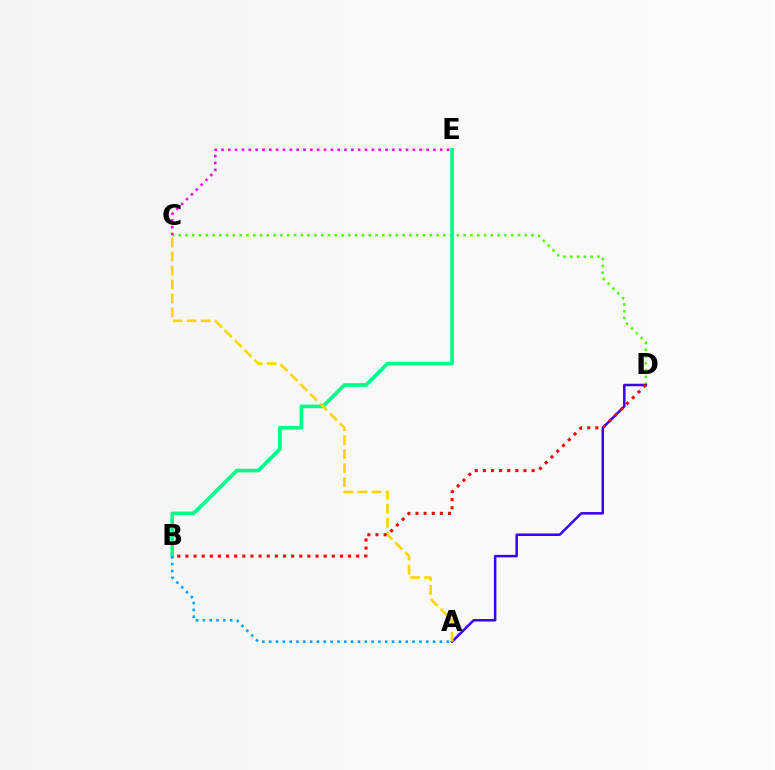{('C', 'D'): [{'color': '#4fff00', 'line_style': 'dotted', 'thickness': 1.84}], ('B', 'E'): [{'color': '#00ff86', 'line_style': 'solid', 'thickness': 2.63}], ('A', 'D'): [{'color': '#3700ff', 'line_style': 'solid', 'thickness': 1.81}], ('A', 'C'): [{'color': '#ffd500', 'line_style': 'dashed', 'thickness': 1.9}], ('C', 'E'): [{'color': '#ff00ed', 'line_style': 'dotted', 'thickness': 1.86}], ('A', 'B'): [{'color': '#009eff', 'line_style': 'dotted', 'thickness': 1.86}], ('B', 'D'): [{'color': '#ff0000', 'line_style': 'dotted', 'thickness': 2.21}]}